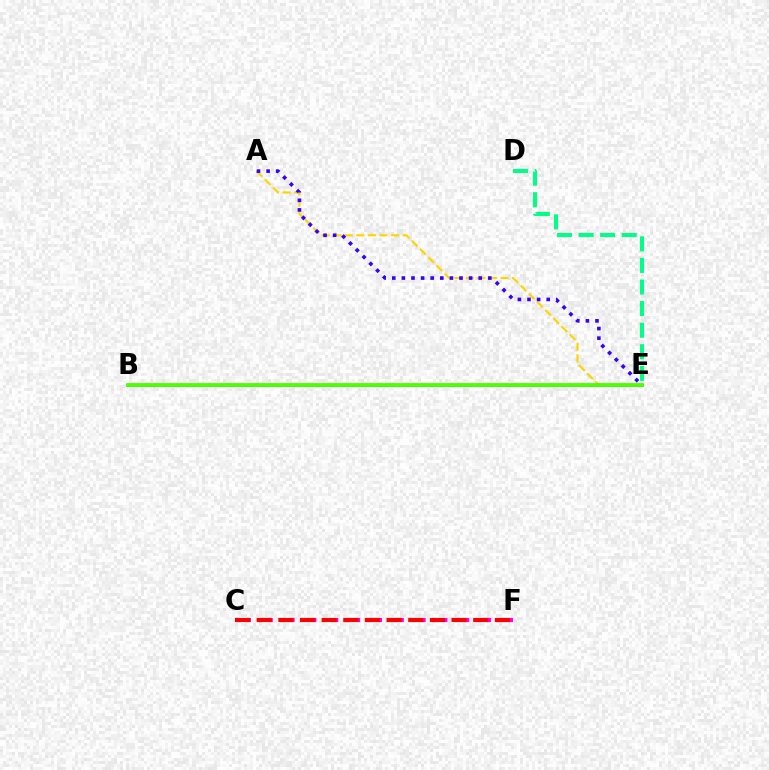{('A', 'E'): [{'color': '#ffd500', 'line_style': 'dashed', 'thickness': 1.57}, {'color': '#3700ff', 'line_style': 'dotted', 'thickness': 2.61}], ('B', 'E'): [{'color': '#009eff', 'line_style': 'solid', 'thickness': 2.18}, {'color': '#4fff00', 'line_style': 'solid', 'thickness': 2.74}], ('C', 'F'): [{'color': '#ff00ed', 'line_style': 'dotted', 'thickness': 2.97}, {'color': '#ff0000', 'line_style': 'dashed', 'thickness': 2.94}], ('D', 'E'): [{'color': '#00ff86', 'line_style': 'dashed', 'thickness': 2.93}]}